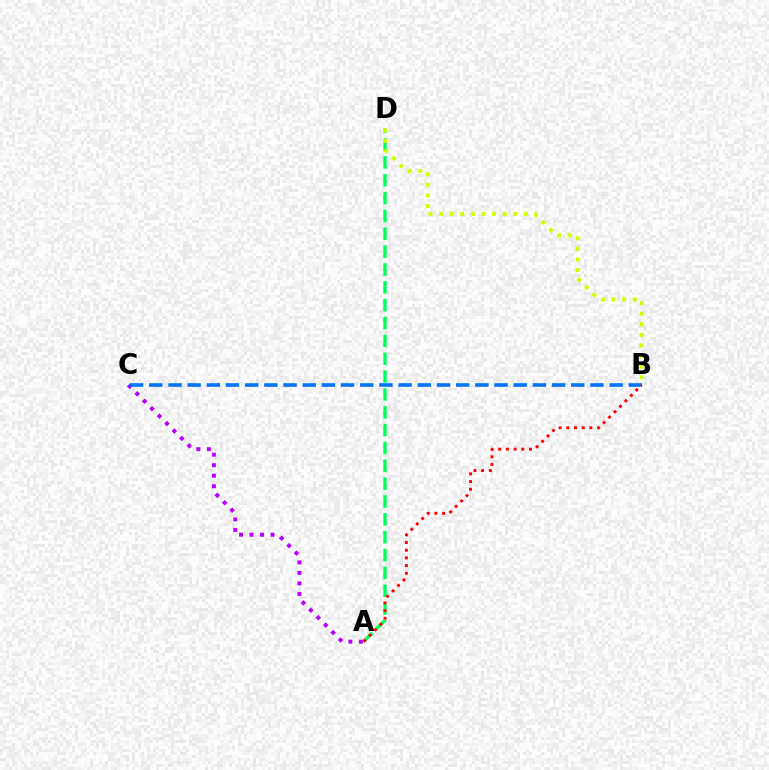{('A', 'D'): [{'color': '#00ff5c', 'line_style': 'dashed', 'thickness': 2.42}], ('A', 'C'): [{'color': '#b900ff', 'line_style': 'dotted', 'thickness': 2.86}], ('B', 'C'): [{'color': '#0074ff', 'line_style': 'dashed', 'thickness': 2.61}], ('A', 'B'): [{'color': '#ff0000', 'line_style': 'dotted', 'thickness': 2.09}], ('B', 'D'): [{'color': '#d1ff00', 'line_style': 'dotted', 'thickness': 2.88}]}